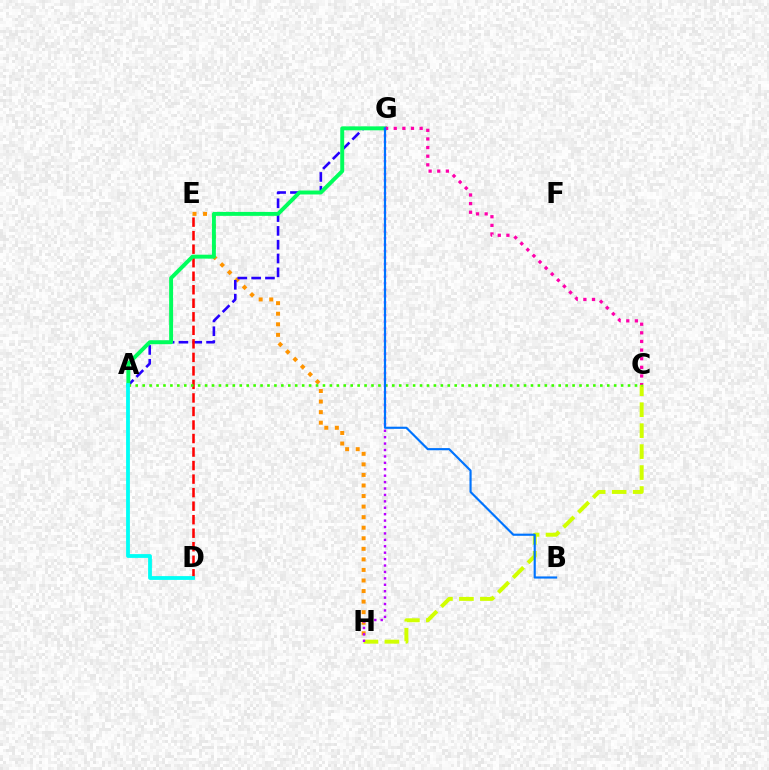{('C', 'H'): [{'color': '#d1ff00', 'line_style': 'dashed', 'thickness': 2.85}], ('E', 'H'): [{'color': '#ff9400', 'line_style': 'dotted', 'thickness': 2.87}], ('A', 'G'): [{'color': '#2500ff', 'line_style': 'dashed', 'thickness': 1.88}, {'color': '#00ff5c', 'line_style': 'solid', 'thickness': 2.83}], ('D', 'E'): [{'color': '#ff0000', 'line_style': 'dashed', 'thickness': 1.84}], ('C', 'G'): [{'color': '#ff00ac', 'line_style': 'dotted', 'thickness': 2.34}], ('A', 'C'): [{'color': '#3dff00', 'line_style': 'dotted', 'thickness': 1.88}], ('G', 'H'): [{'color': '#b900ff', 'line_style': 'dotted', 'thickness': 1.74}], ('B', 'G'): [{'color': '#0074ff', 'line_style': 'solid', 'thickness': 1.55}], ('A', 'D'): [{'color': '#00fff6', 'line_style': 'solid', 'thickness': 2.73}]}